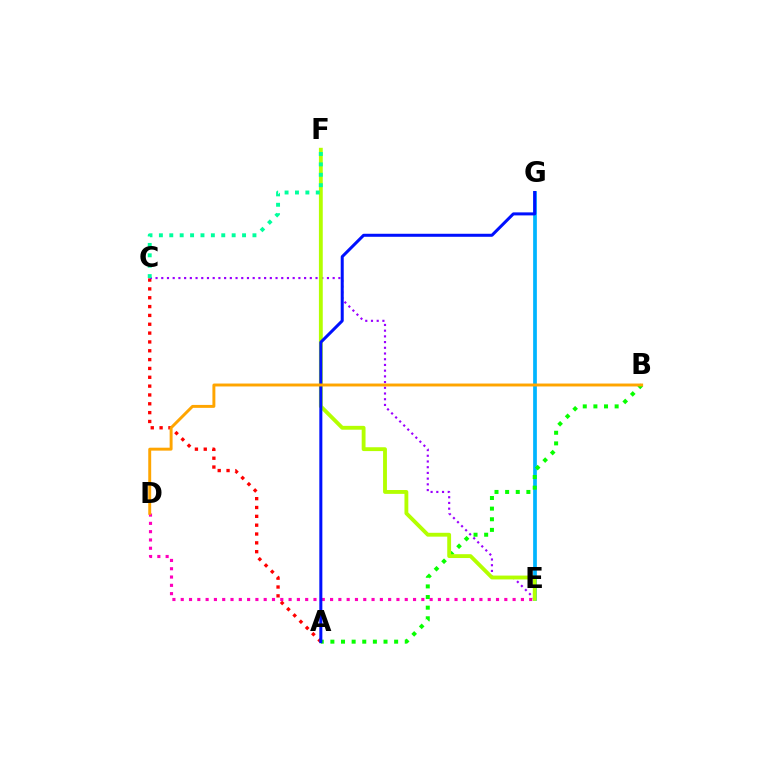{('A', 'C'): [{'color': '#ff0000', 'line_style': 'dotted', 'thickness': 2.4}], ('C', 'E'): [{'color': '#9b00ff', 'line_style': 'dotted', 'thickness': 1.55}], ('D', 'E'): [{'color': '#ff00bd', 'line_style': 'dotted', 'thickness': 2.25}], ('E', 'G'): [{'color': '#00b5ff', 'line_style': 'solid', 'thickness': 2.68}], ('A', 'B'): [{'color': '#08ff00', 'line_style': 'dotted', 'thickness': 2.89}], ('E', 'F'): [{'color': '#b3ff00', 'line_style': 'solid', 'thickness': 2.77}], ('A', 'G'): [{'color': '#0010ff', 'line_style': 'solid', 'thickness': 2.17}], ('C', 'F'): [{'color': '#00ff9d', 'line_style': 'dotted', 'thickness': 2.82}], ('B', 'D'): [{'color': '#ffa500', 'line_style': 'solid', 'thickness': 2.11}]}